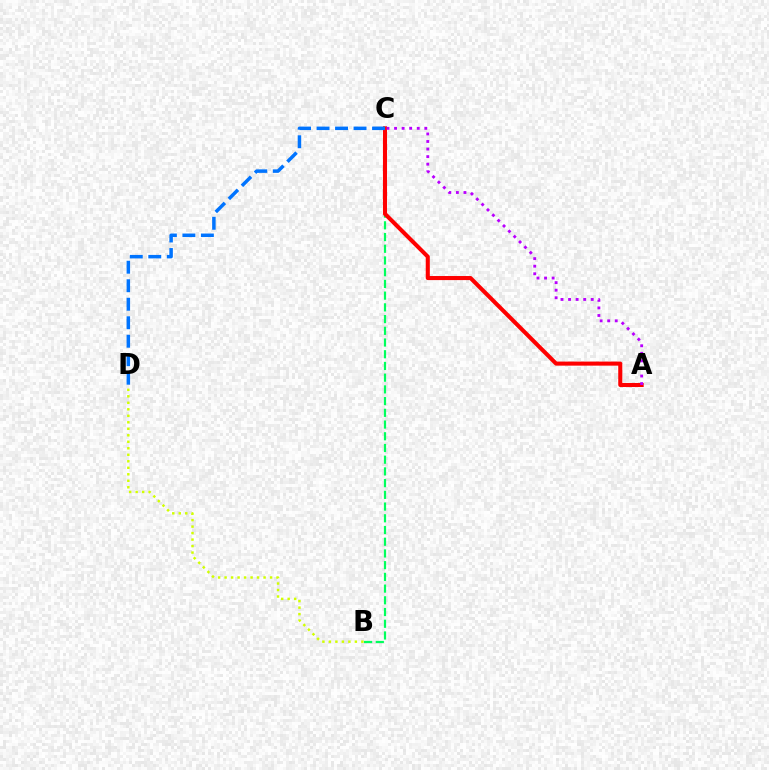{('B', 'C'): [{'color': '#00ff5c', 'line_style': 'dashed', 'thickness': 1.59}], ('A', 'C'): [{'color': '#ff0000', 'line_style': 'solid', 'thickness': 2.93}, {'color': '#b900ff', 'line_style': 'dotted', 'thickness': 2.06}], ('B', 'D'): [{'color': '#d1ff00', 'line_style': 'dotted', 'thickness': 1.77}], ('C', 'D'): [{'color': '#0074ff', 'line_style': 'dashed', 'thickness': 2.51}]}